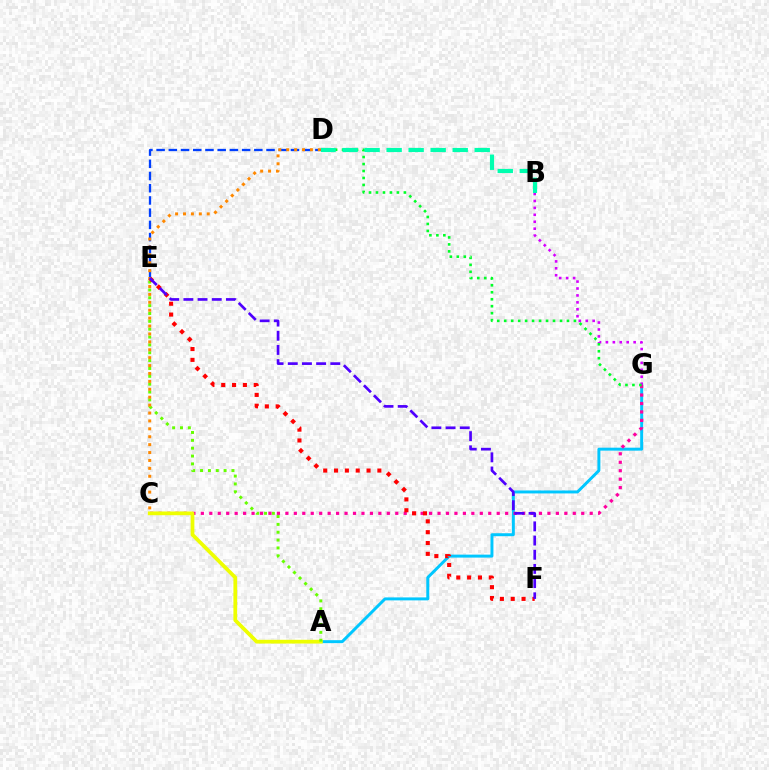{('A', 'G'): [{'color': '#00c7ff', 'line_style': 'solid', 'thickness': 2.14}], ('C', 'G'): [{'color': '#ff00a0', 'line_style': 'dotted', 'thickness': 2.3}], ('A', 'C'): [{'color': '#eeff00', 'line_style': 'solid', 'thickness': 2.7}], ('D', 'E'): [{'color': '#003fff', 'line_style': 'dashed', 'thickness': 1.66}], ('B', 'G'): [{'color': '#d600ff', 'line_style': 'dotted', 'thickness': 1.88}], ('A', 'E'): [{'color': '#66ff00', 'line_style': 'dotted', 'thickness': 2.13}], ('E', 'F'): [{'color': '#ff0000', 'line_style': 'dotted', 'thickness': 2.94}, {'color': '#4f00ff', 'line_style': 'dashed', 'thickness': 1.93}], ('D', 'G'): [{'color': '#00ff27', 'line_style': 'dotted', 'thickness': 1.89}], ('B', 'D'): [{'color': '#00ffaf', 'line_style': 'dashed', 'thickness': 2.99}], ('C', 'D'): [{'color': '#ff8800', 'line_style': 'dotted', 'thickness': 2.15}]}